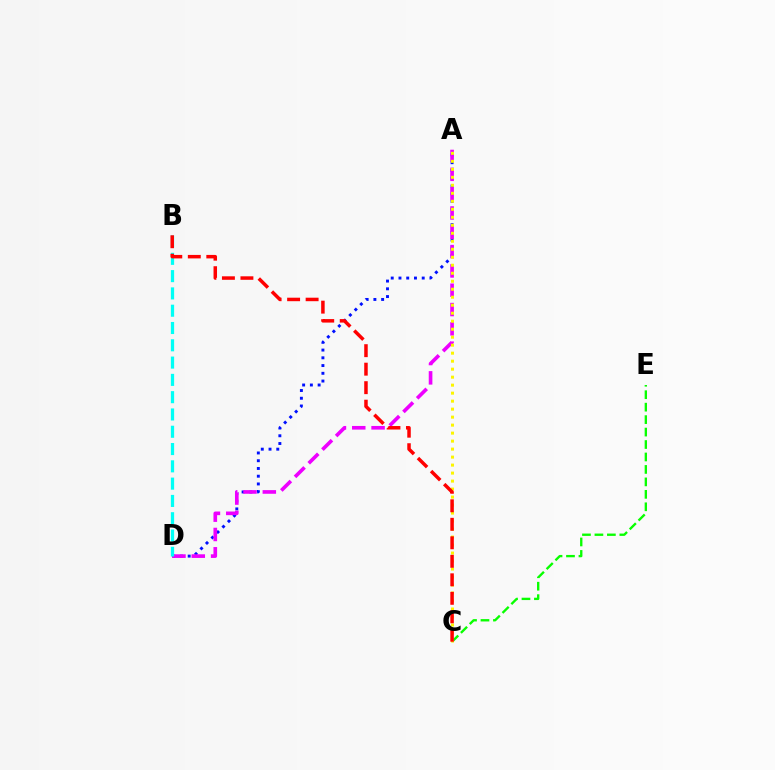{('A', 'D'): [{'color': '#0010ff', 'line_style': 'dotted', 'thickness': 2.1}, {'color': '#ee00ff', 'line_style': 'dashed', 'thickness': 2.62}], ('C', 'E'): [{'color': '#08ff00', 'line_style': 'dashed', 'thickness': 1.69}], ('B', 'D'): [{'color': '#00fff6', 'line_style': 'dashed', 'thickness': 2.35}], ('A', 'C'): [{'color': '#fcf500', 'line_style': 'dotted', 'thickness': 2.17}], ('B', 'C'): [{'color': '#ff0000', 'line_style': 'dashed', 'thickness': 2.51}]}